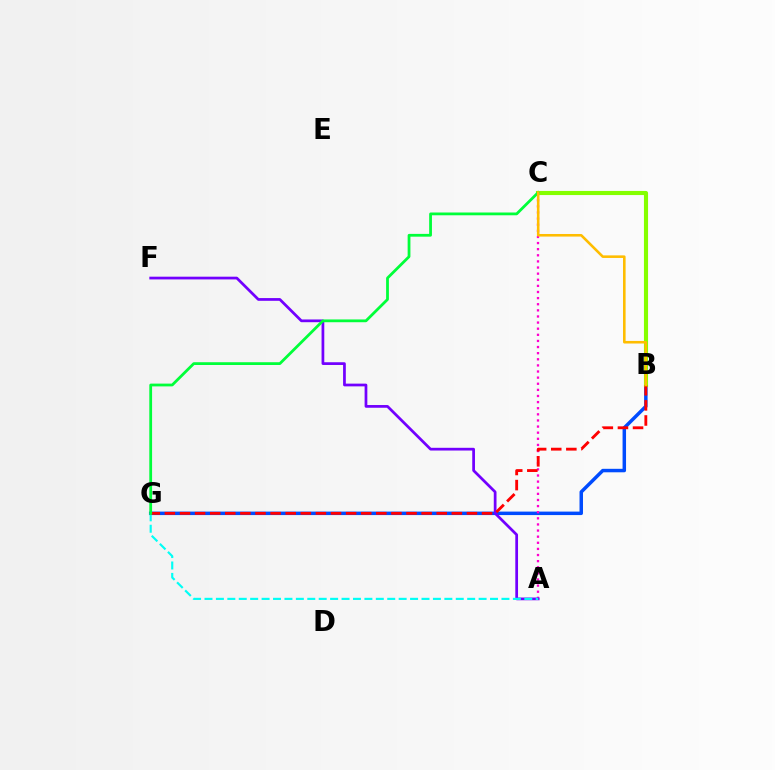{('B', 'G'): [{'color': '#004bff', 'line_style': 'solid', 'thickness': 2.5}, {'color': '#ff0000', 'line_style': 'dashed', 'thickness': 2.05}], ('B', 'C'): [{'color': '#84ff00', 'line_style': 'solid', 'thickness': 2.96}, {'color': '#ffbd00', 'line_style': 'solid', 'thickness': 1.86}], ('A', 'C'): [{'color': '#ff00cf', 'line_style': 'dotted', 'thickness': 1.66}], ('A', 'F'): [{'color': '#7200ff', 'line_style': 'solid', 'thickness': 1.97}], ('A', 'G'): [{'color': '#00fff6', 'line_style': 'dashed', 'thickness': 1.55}], ('C', 'G'): [{'color': '#00ff39', 'line_style': 'solid', 'thickness': 2.0}]}